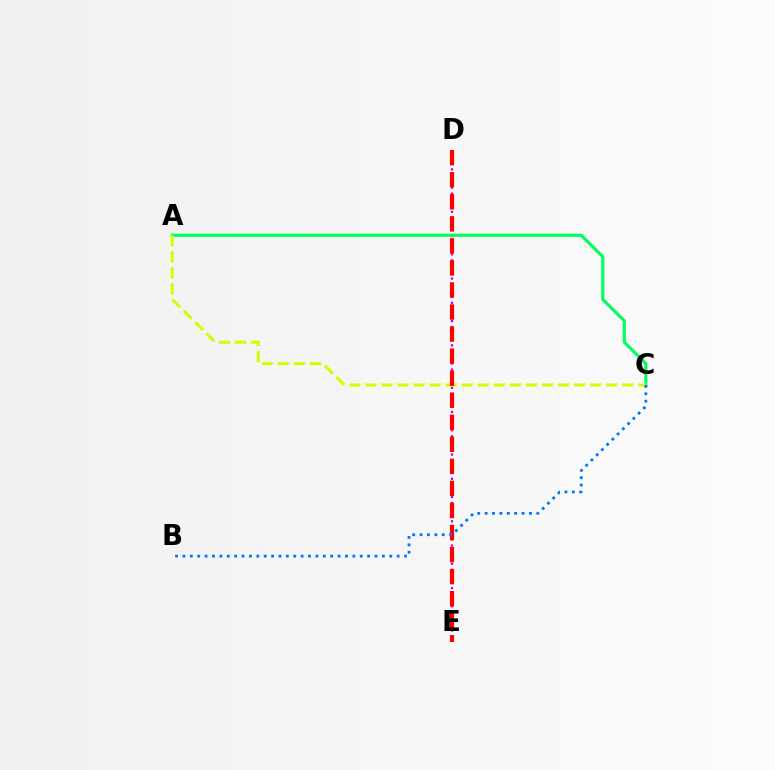{('D', 'E'): [{'color': '#b900ff', 'line_style': 'dotted', 'thickness': 1.65}, {'color': '#ff0000', 'line_style': 'dashed', 'thickness': 3.0}], ('A', 'C'): [{'color': '#00ff5c', 'line_style': 'solid', 'thickness': 2.27}, {'color': '#d1ff00', 'line_style': 'dashed', 'thickness': 2.18}], ('B', 'C'): [{'color': '#0074ff', 'line_style': 'dotted', 'thickness': 2.01}]}